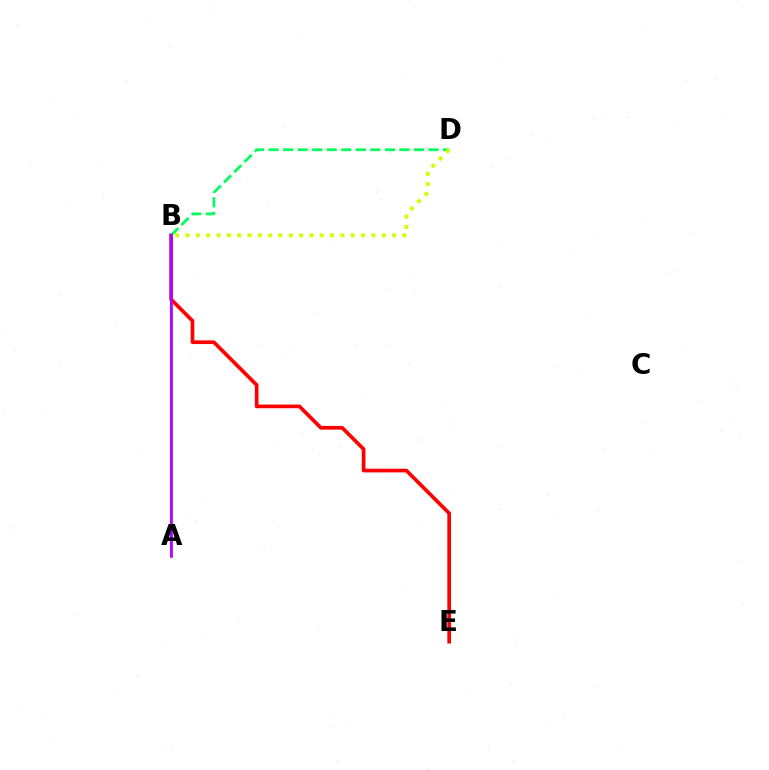{('B', 'E'): [{'color': '#ff0000', 'line_style': 'solid', 'thickness': 2.65}], ('B', 'D'): [{'color': '#00ff5c', 'line_style': 'dashed', 'thickness': 1.97}, {'color': '#d1ff00', 'line_style': 'dotted', 'thickness': 2.81}], ('A', 'B'): [{'color': '#0074ff', 'line_style': 'solid', 'thickness': 1.58}, {'color': '#b900ff', 'line_style': 'solid', 'thickness': 1.96}]}